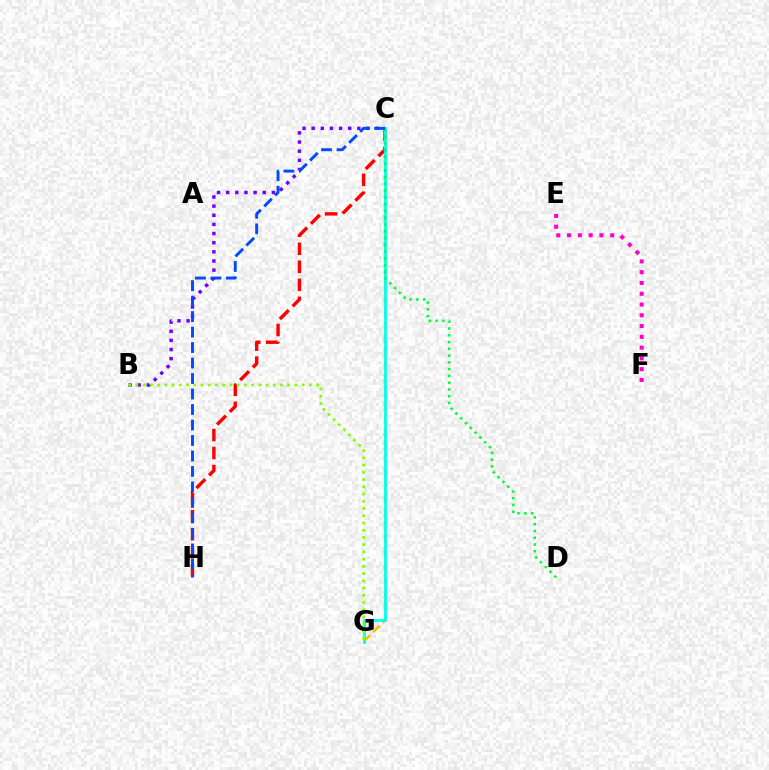{('B', 'C'): [{'color': '#7200ff', 'line_style': 'dotted', 'thickness': 2.48}], ('C', 'G'): [{'color': '#ffbd00', 'line_style': 'dashed', 'thickness': 1.81}, {'color': '#00fff6', 'line_style': 'solid', 'thickness': 2.02}], ('C', 'H'): [{'color': '#ff0000', 'line_style': 'dashed', 'thickness': 2.45}, {'color': '#004bff', 'line_style': 'dashed', 'thickness': 2.1}], ('E', 'F'): [{'color': '#ff00cf', 'line_style': 'dotted', 'thickness': 2.93}], ('C', 'D'): [{'color': '#00ff39', 'line_style': 'dotted', 'thickness': 1.84}], ('B', 'G'): [{'color': '#84ff00', 'line_style': 'dotted', 'thickness': 1.96}]}